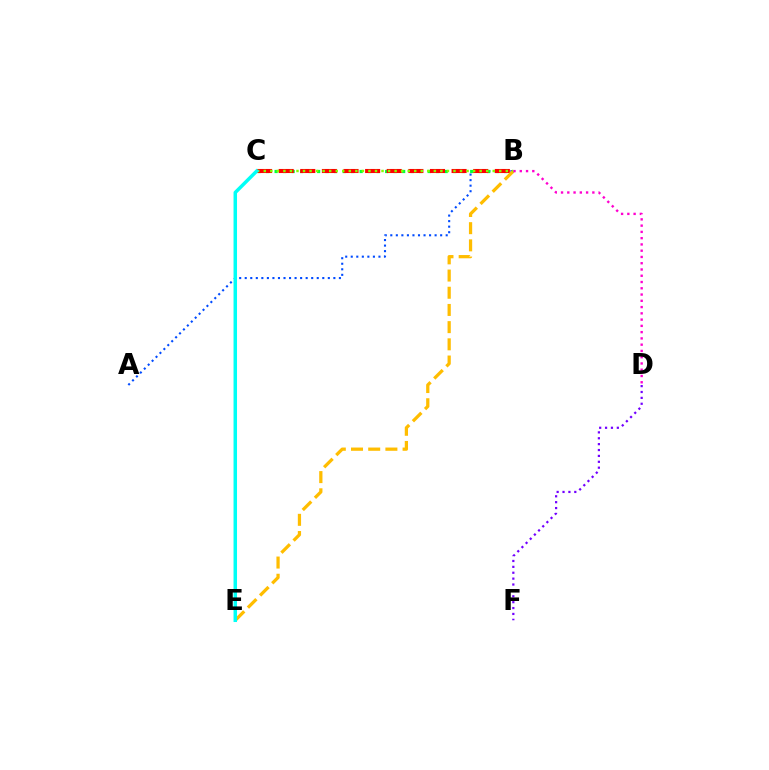{('A', 'B'): [{'color': '#004bff', 'line_style': 'dotted', 'thickness': 1.51}], ('D', 'F'): [{'color': '#7200ff', 'line_style': 'dotted', 'thickness': 1.6}], ('B', 'C'): [{'color': '#00ff39', 'line_style': 'dotted', 'thickness': 2.31}, {'color': '#ff0000', 'line_style': 'dashed', 'thickness': 2.94}, {'color': '#84ff00', 'line_style': 'dotted', 'thickness': 1.78}], ('B', 'E'): [{'color': '#ffbd00', 'line_style': 'dashed', 'thickness': 2.34}], ('B', 'D'): [{'color': '#ff00cf', 'line_style': 'dotted', 'thickness': 1.7}], ('C', 'E'): [{'color': '#00fff6', 'line_style': 'solid', 'thickness': 2.52}]}